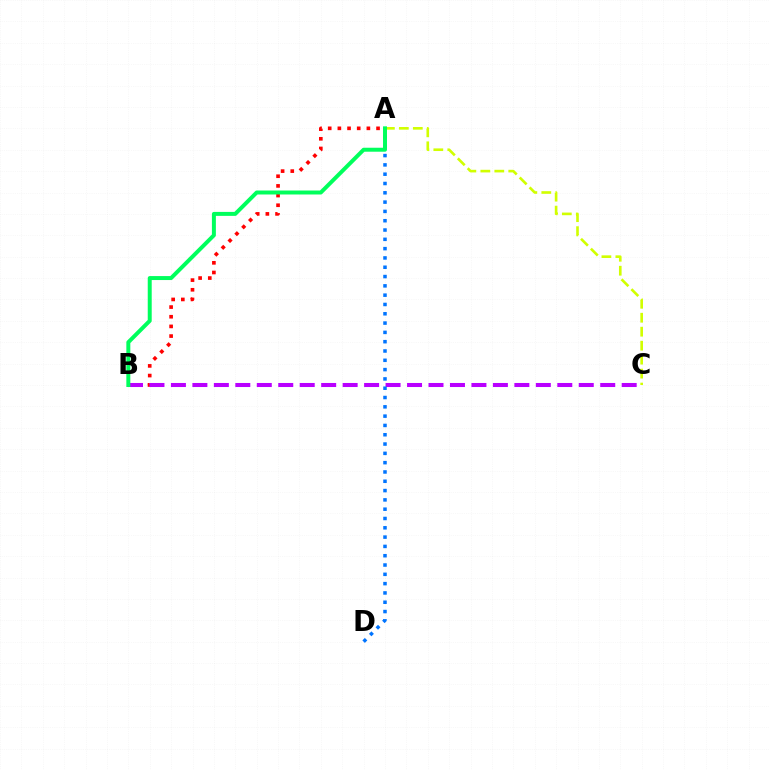{('A', 'B'): [{'color': '#ff0000', 'line_style': 'dotted', 'thickness': 2.63}, {'color': '#00ff5c', 'line_style': 'solid', 'thickness': 2.86}], ('B', 'C'): [{'color': '#b900ff', 'line_style': 'dashed', 'thickness': 2.92}], ('A', 'D'): [{'color': '#0074ff', 'line_style': 'dotted', 'thickness': 2.53}], ('A', 'C'): [{'color': '#d1ff00', 'line_style': 'dashed', 'thickness': 1.9}]}